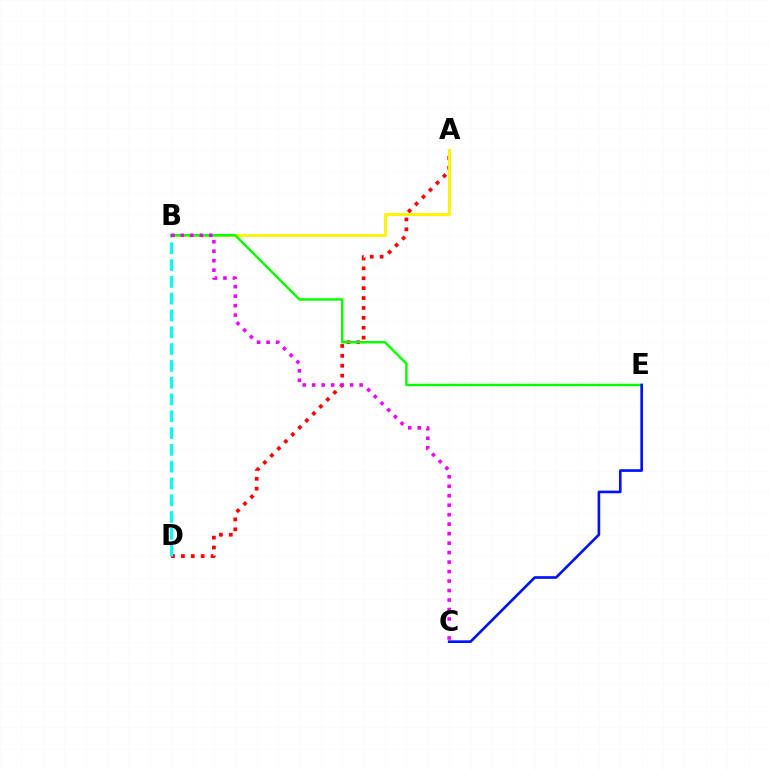{('A', 'D'): [{'color': '#ff0000', 'line_style': 'dotted', 'thickness': 2.69}], ('A', 'B'): [{'color': '#fcf500', 'line_style': 'solid', 'thickness': 2.1}], ('B', 'D'): [{'color': '#00fff6', 'line_style': 'dashed', 'thickness': 2.28}], ('B', 'E'): [{'color': '#08ff00', 'line_style': 'solid', 'thickness': 1.79}], ('C', 'E'): [{'color': '#0010ff', 'line_style': 'solid', 'thickness': 1.9}], ('B', 'C'): [{'color': '#ee00ff', 'line_style': 'dotted', 'thickness': 2.58}]}